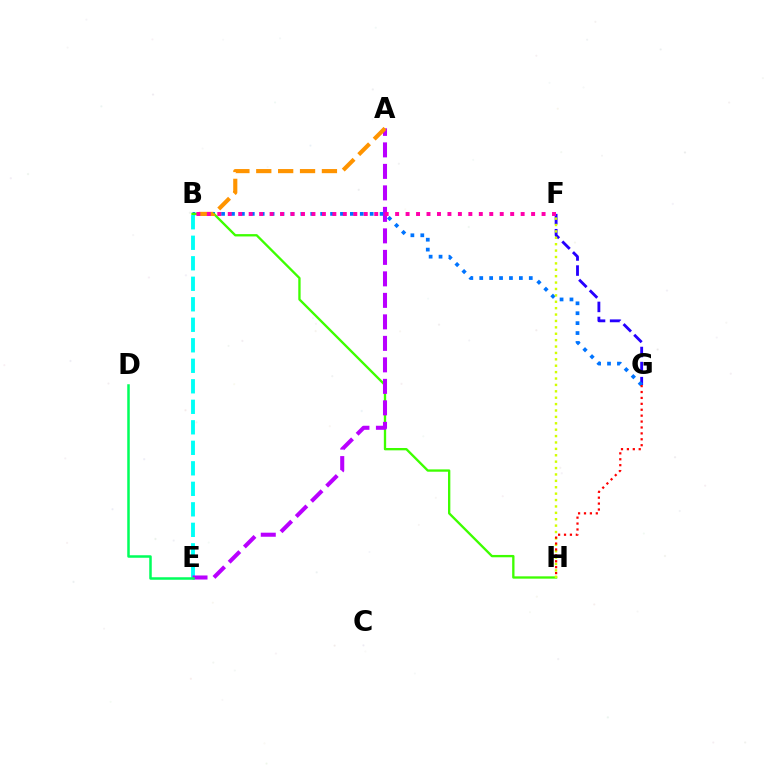{('F', 'G'): [{'color': '#2500ff', 'line_style': 'dashed', 'thickness': 2.05}], ('B', 'G'): [{'color': '#0074ff', 'line_style': 'dotted', 'thickness': 2.69}], ('B', 'H'): [{'color': '#3dff00', 'line_style': 'solid', 'thickness': 1.68}], ('B', 'E'): [{'color': '#00fff6', 'line_style': 'dashed', 'thickness': 2.79}], ('F', 'H'): [{'color': '#d1ff00', 'line_style': 'dotted', 'thickness': 1.74}], ('A', 'E'): [{'color': '#b900ff', 'line_style': 'dashed', 'thickness': 2.92}], ('D', 'E'): [{'color': '#00ff5c', 'line_style': 'solid', 'thickness': 1.81}], ('A', 'B'): [{'color': '#ff9400', 'line_style': 'dashed', 'thickness': 2.97}], ('B', 'F'): [{'color': '#ff00ac', 'line_style': 'dotted', 'thickness': 2.84}], ('G', 'H'): [{'color': '#ff0000', 'line_style': 'dotted', 'thickness': 1.61}]}